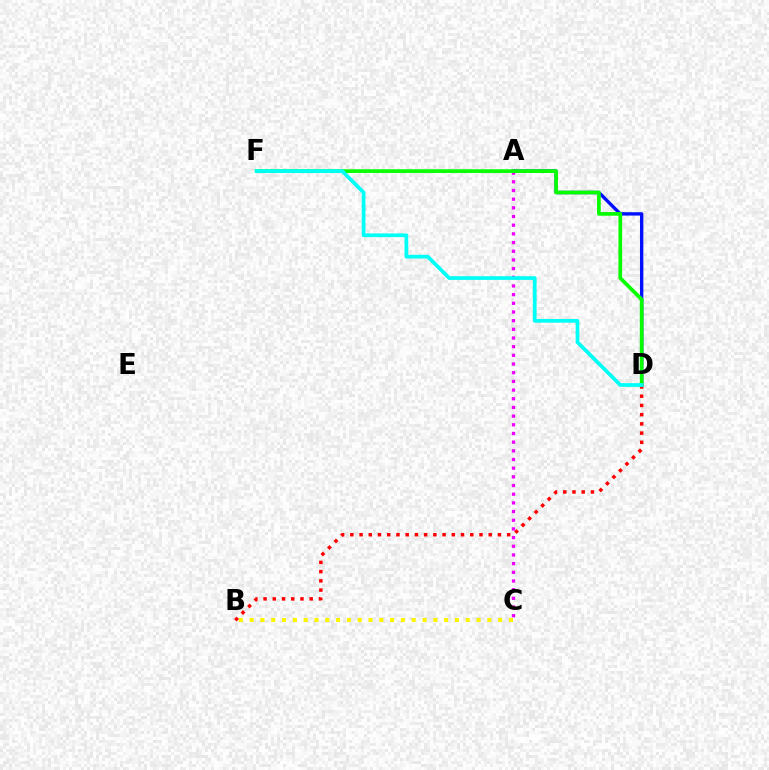{('B', 'C'): [{'color': '#fcf500', 'line_style': 'dotted', 'thickness': 2.94}], ('B', 'D'): [{'color': '#ff0000', 'line_style': 'dotted', 'thickness': 2.51}], ('A', 'C'): [{'color': '#ee00ff', 'line_style': 'dotted', 'thickness': 2.36}], ('A', 'D'): [{'color': '#0010ff', 'line_style': 'solid', 'thickness': 2.43}], ('D', 'F'): [{'color': '#08ff00', 'line_style': 'solid', 'thickness': 2.68}, {'color': '#00fff6', 'line_style': 'solid', 'thickness': 2.67}]}